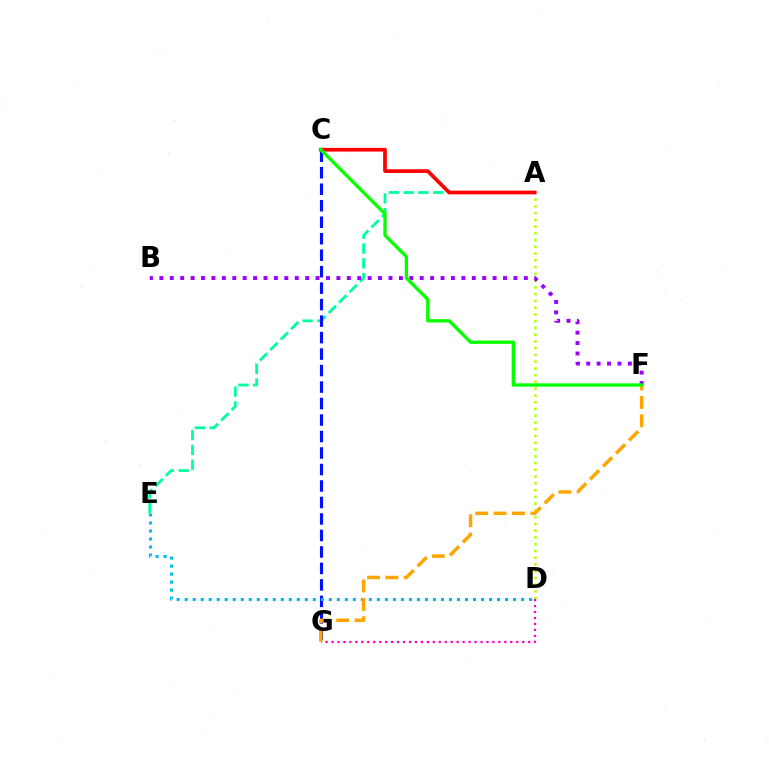{('A', 'E'): [{'color': '#00ff9d', 'line_style': 'dashed', 'thickness': 2.0}], ('A', 'D'): [{'color': '#b3ff00', 'line_style': 'dotted', 'thickness': 1.84}], ('C', 'G'): [{'color': '#0010ff', 'line_style': 'dashed', 'thickness': 2.24}], ('A', 'C'): [{'color': '#ff0000', 'line_style': 'solid', 'thickness': 2.67}], ('B', 'F'): [{'color': '#9b00ff', 'line_style': 'dotted', 'thickness': 2.83}], ('D', 'G'): [{'color': '#ff00bd', 'line_style': 'dotted', 'thickness': 1.62}], ('D', 'E'): [{'color': '#00b5ff', 'line_style': 'dotted', 'thickness': 2.18}], ('F', 'G'): [{'color': '#ffa500', 'line_style': 'dashed', 'thickness': 2.5}], ('C', 'F'): [{'color': '#08ff00', 'line_style': 'solid', 'thickness': 2.39}]}